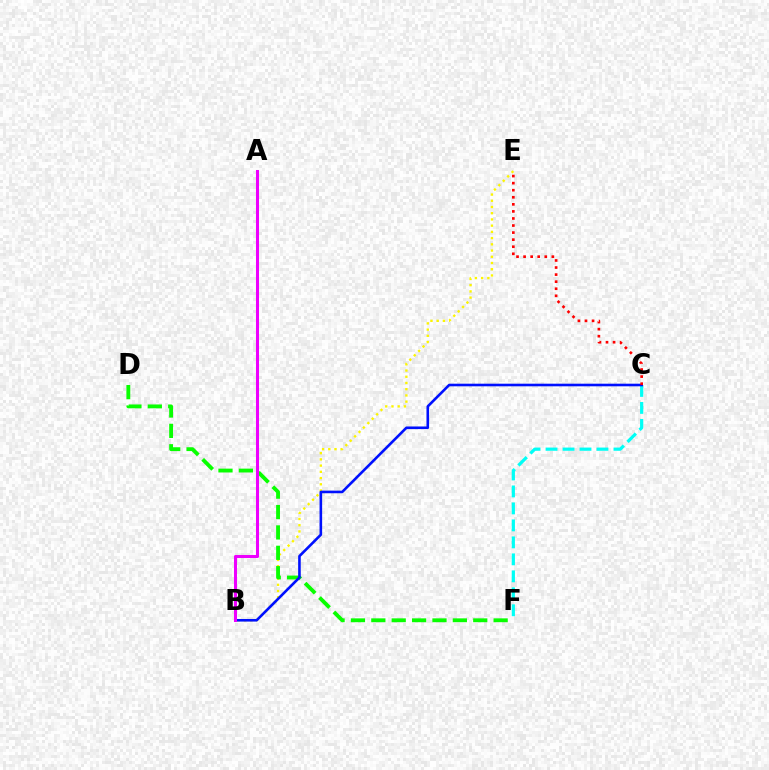{('B', 'E'): [{'color': '#fcf500', 'line_style': 'dotted', 'thickness': 1.69}], ('D', 'F'): [{'color': '#08ff00', 'line_style': 'dashed', 'thickness': 2.77}], ('C', 'F'): [{'color': '#00fff6', 'line_style': 'dashed', 'thickness': 2.31}], ('B', 'C'): [{'color': '#0010ff', 'line_style': 'solid', 'thickness': 1.88}], ('C', 'E'): [{'color': '#ff0000', 'line_style': 'dotted', 'thickness': 1.92}], ('A', 'B'): [{'color': '#ee00ff', 'line_style': 'solid', 'thickness': 2.19}]}